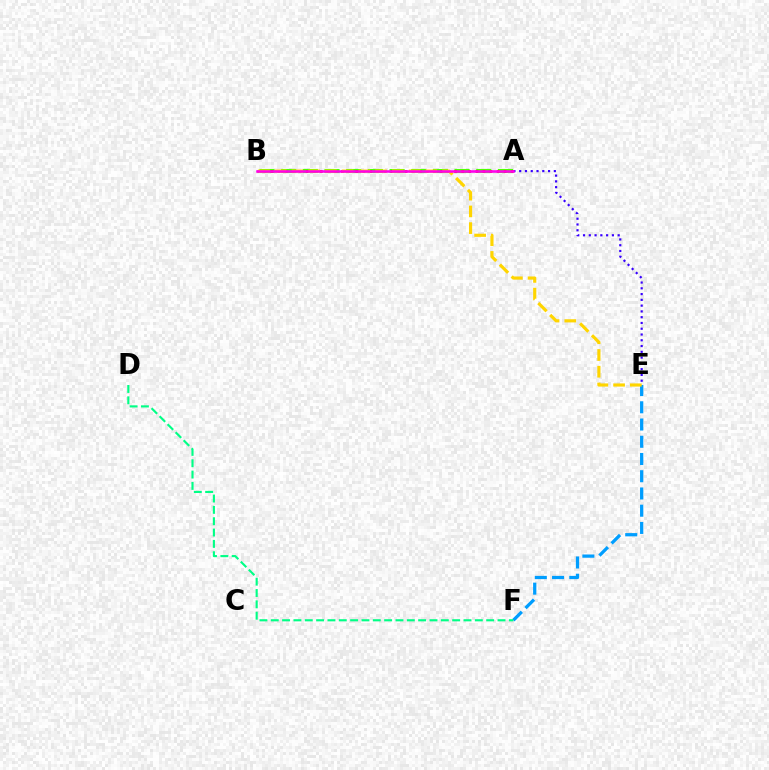{('A', 'E'): [{'color': '#3700ff', 'line_style': 'dotted', 'thickness': 1.57}], ('A', 'B'): [{'color': '#4fff00', 'line_style': 'dashed', 'thickness': 2.94}, {'color': '#ff0000', 'line_style': 'dotted', 'thickness': 1.92}, {'color': '#ff00ed', 'line_style': 'solid', 'thickness': 1.84}], ('E', 'F'): [{'color': '#009eff', 'line_style': 'dashed', 'thickness': 2.34}], ('D', 'F'): [{'color': '#00ff86', 'line_style': 'dashed', 'thickness': 1.54}], ('B', 'E'): [{'color': '#ffd500', 'line_style': 'dashed', 'thickness': 2.27}]}